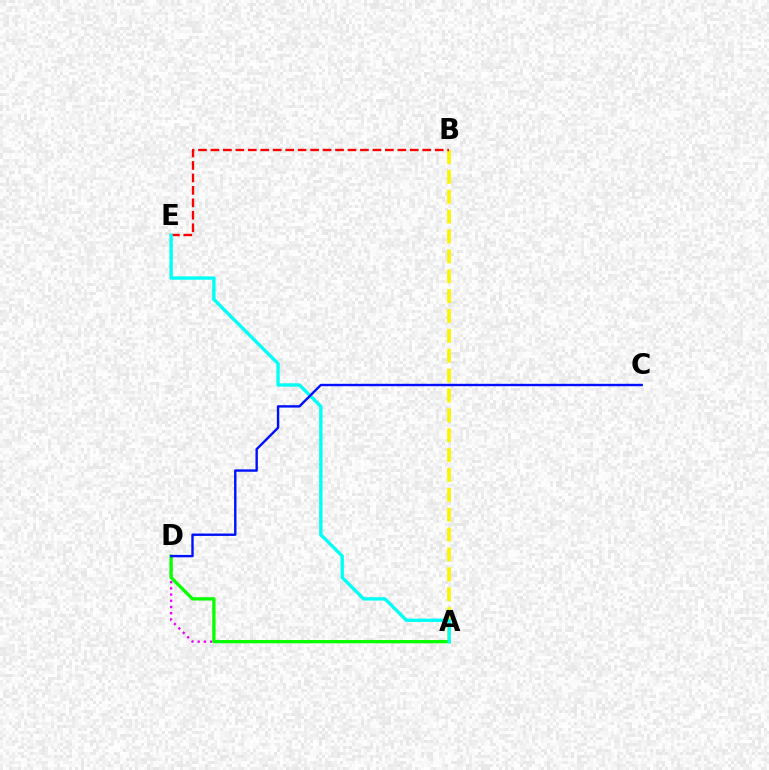{('A', 'B'): [{'color': '#fcf500', 'line_style': 'dashed', 'thickness': 2.7}], ('A', 'D'): [{'color': '#ee00ff', 'line_style': 'dotted', 'thickness': 1.69}, {'color': '#08ff00', 'line_style': 'solid', 'thickness': 2.37}], ('B', 'E'): [{'color': '#ff0000', 'line_style': 'dashed', 'thickness': 1.69}], ('A', 'E'): [{'color': '#00fff6', 'line_style': 'solid', 'thickness': 2.42}], ('C', 'D'): [{'color': '#0010ff', 'line_style': 'solid', 'thickness': 1.72}]}